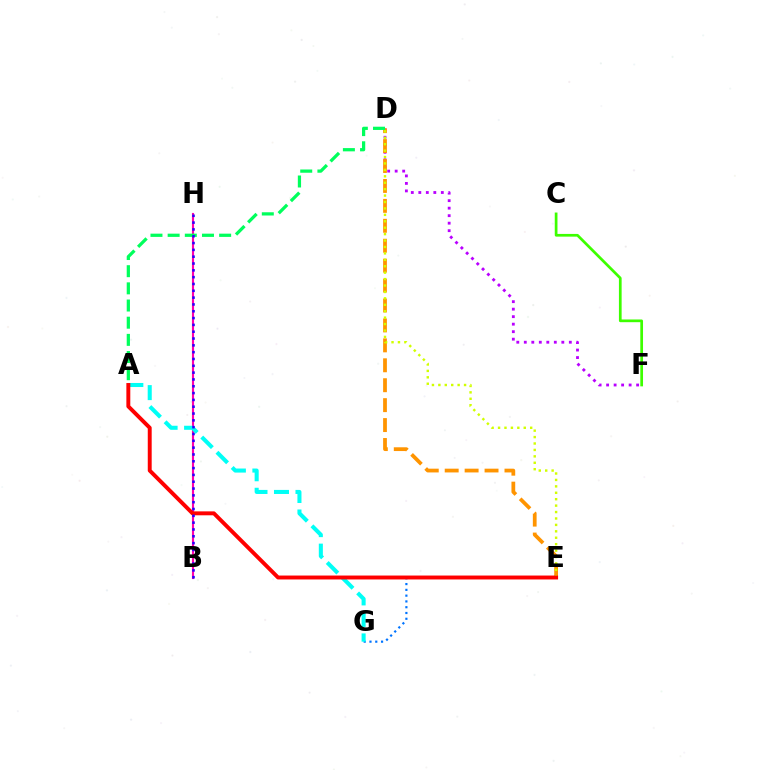{('D', 'F'): [{'color': '#b900ff', 'line_style': 'dotted', 'thickness': 2.04}], ('D', 'E'): [{'color': '#ff9400', 'line_style': 'dashed', 'thickness': 2.71}, {'color': '#d1ff00', 'line_style': 'dotted', 'thickness': 1.75}], ('E', 'G'): [{'color': '#0074ff', 'line_style': 'dotted', 'thickness': 1.57}], ('B', 'H'): [{'color': '#ff00ac', 'line_style': 'solid', 'thickness': 1.54}, {'color': '#2500ff', 'line_style': 'dotted', 'thickness': 1.85}], ('A', 'D'): [{'color': '#00ff5c', 'line_style': 'dashed', 'thickness': 2.33}], ('A', 'G'): [{'color': '#00fff6', 'line_style': 'dashed', 'thickness': 2.92}], ('C', 'F'): [{'color': '#3dff00', 'line_style': 'solid', 'thickness': 1.95}], ('A', 'E'): [{'color': '#ff0000', 'line_style': 'solid', 'thickness': 2.83}]}